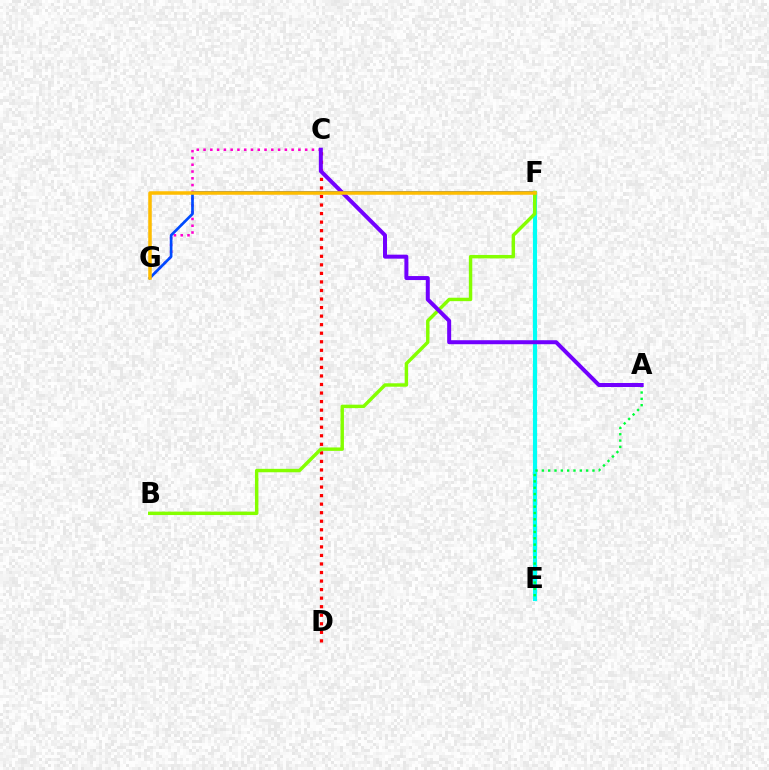{('C', 'G'): [{'color': '#ff00cf', 'line_style': 'dotted', 'thickness': 1.84}], ('E', 'F'): [{'color': '#00fff6', 'line_style': 'solid', 'thickness': 3.0}], ('F', 'G'): [{'color': '#004bff', 'line_style': 'solid', 'thickness': 1.93}, {'color': '#ffbd00', 'line_style': 'solid', 'thickness': 2.53}], ('C', 'D'): [{'color': '#ff0000', 'line_style': 'dotted', 'thickness': 2.32}], ('A', 'E'): [{'color': '#00ff39', 'line_style': 'dotted', 'thickness': 1.72}], ('B', 'F'): [{'color': '#84ff00', 'line_style': 'solid', 'thickness': 2.47}], ('A', 'C'): [{'color': '#7200ff', 'line_style': 'solid', 'thickness': 2.88}]}